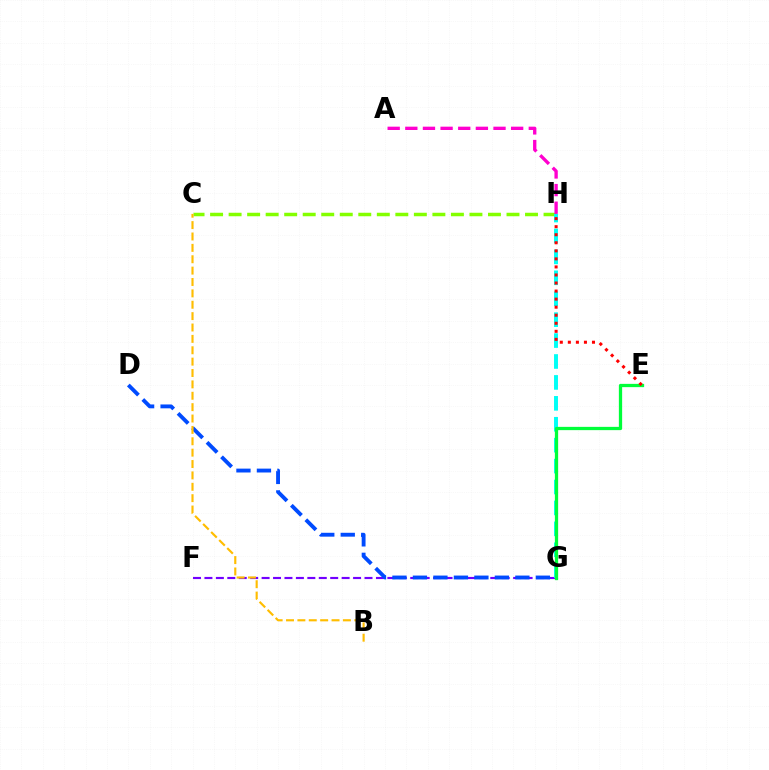{('F', 'G'): [{'color': '#7200ff', 'line_style': 'dashed', 'thickness': 1.55}], ('C', 'H'): [{'color': '#84ff00', 'line_style': 'dashed', 'thickness': 2.52}], ('A', 'H'): [{'color': '#ff00cf', 'line_style': 'dashed', 'thickness': 2.4}], ('G', 'H'): [{'color': '#00fff6', 'line_style': 'dashed', 'thickness': 2.84}], ('E', 'G'): [{'color': '#00ff39', 'line_style': 'solid', 'thickness': 2.36}], ('D', 'G'): [{'color': '#004bff', 'line_style': 'dashed', 'thickness': 2.78}], ('B', 'C'): [{'color': '#ffbd00', 'line_style': 'dashed', 'thickness': 1.55}], ('E', 'H'): [{'color': '#ff0000', 'line_style': 'dotted', 'thickness': 2.19}]}